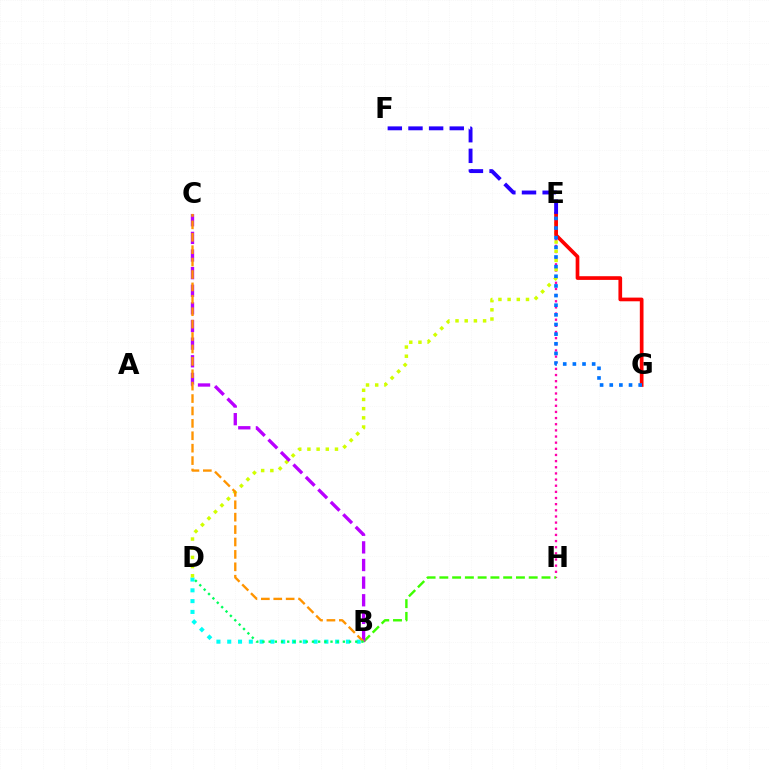{('B', 'D'): [{'color': '#00fff6', 'line_style': 'dotted', 'thickness': 2.93}, {'color': '#00ff5c', 'line_style': 'dotted', 'thickness': 1.68}], ('E', 'H'): [{'color': '#ff00ac', 'line_style': 'dotted', 'thickness': 1.67}], ('D', 'E'): [{'color': '#d1ff00', 'line_style': 'dotted', 'thickness': 2.5}], ('E', 'G'): [{'color': '#ff0000', 'line_style': 'solid', 'thickness': 2.65}, {'color': '#0074ff', 'line_style': 'dotted', 'thickness': 2.62}], ('B', 'H'): [{'color': '#3dff00', 'line_style': 'dashed', 'thickness': 1.73}], ('B', 'C'): [{'color': '#b900ff', 'line_style': 'dashed', 'thickness': 2.39}, {'color': '#ff9400', 'line_style': 'dashed', 'thickness': 1.69}], ('E', 'F'): [{'color': '#2500ff', 'line_style': 'dashed', 'thickness': 2.8}]}